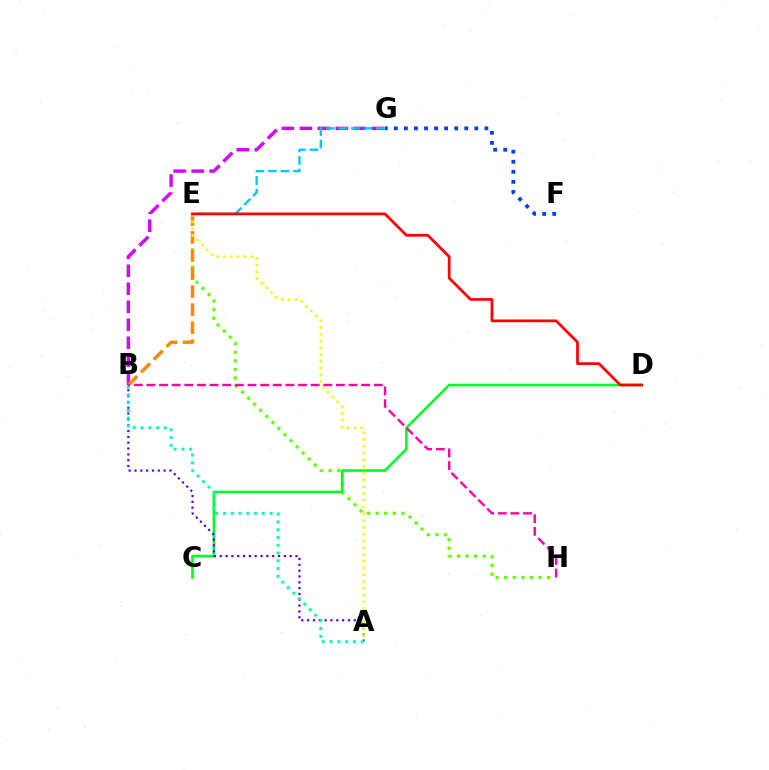{('B', 'G'): [{'color': '#d600ff', 'line_style': 'dashed', 'thickness': 2.44}], ('E', 'G'): [{'color': '#00c7ff', 'line_style': 'dashed', 'thickness': 1.71}], ('F', 'G'): [{'color': '#003fff', 'line_style': 'dotted', 'thickness': 2.73}], ('E', 'H'): [{'color': '#66ff00', 'line_style': 'dotted', 'thickness': 2.33}], ('C', 'D'): [{'color': '#00ff27', 'line_style': 'solid', 'thickness': 1.89}], ('A', 'B'): [{'color': '#4f00ff', 'line_style': 'dotted', 'thickness': 1.58}, {'color': '#00ffaf', 'line_style': 'dotted', 'thickness': 2.11}], ('B', 'E'): [{'color': '#ff8800', 'line_style': 'dashed', 'thickness': 2.45}], ('A', 'E'): [{'color': '#eeff00', 'line_style': 'dotted', 'thickness': 1.84}], ('D', 'E'): [{'color': '#ff0000', 'line_style': 'solid', 'thickness': 1.96}], ('B', 'H'): [{'color': '#ff00a0', 'line_style': 'dashed', 'thickness': 1.72}]}